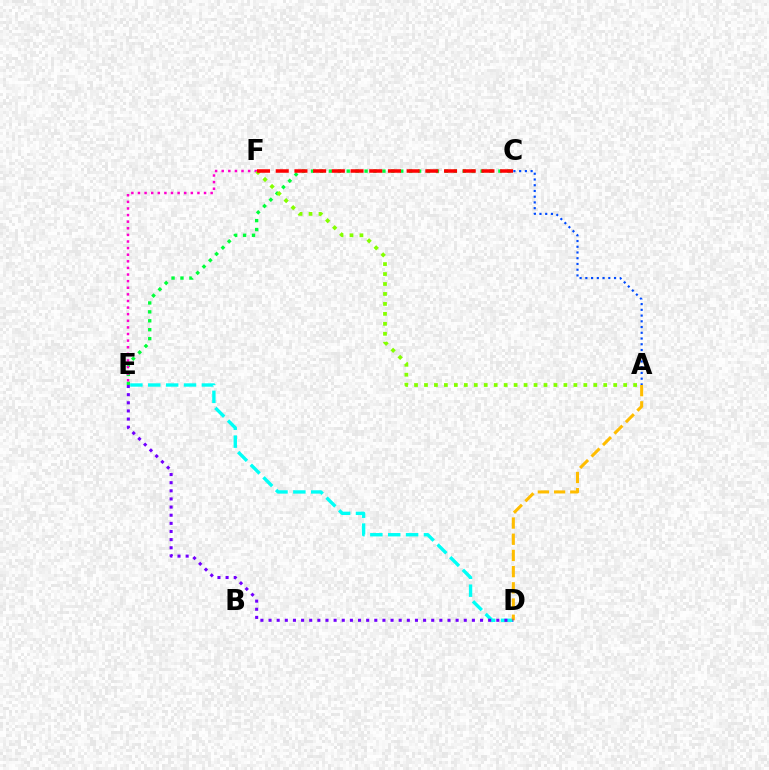{('C', 'E'): [{'color': '#00ff39', 'line_style': 'dotted', 'thickness': 2.42}], ('E', 'F'): [{'color': '#ff00cf', 'line_style': 'dotted', 'thickness': 1.8}], ('D', 'E'): [{'color': '#00fff6', 'line_style': 'dashed', 'thickness': 2.43}, {'color': '#7200ff', 'line_style': 'dotted', 'thickness': 2.21}], ('A', 'D'): [{'color': '#ffbd00', 'line_style': 'dashed', 'thickness': 2.2}], ('A', 'C'): [{'color': '#004bff', 'line_style': 'dotted', 'thickness': 1.56}], ('A', 'F'): [{'color': '#84ff00', 'line_style': 'dotted', 'thickness': 2.71}], ('C', 'F'): [{'color': '#ff0000', 'line_style': 'dashed', 'thickness': 2.54}]}